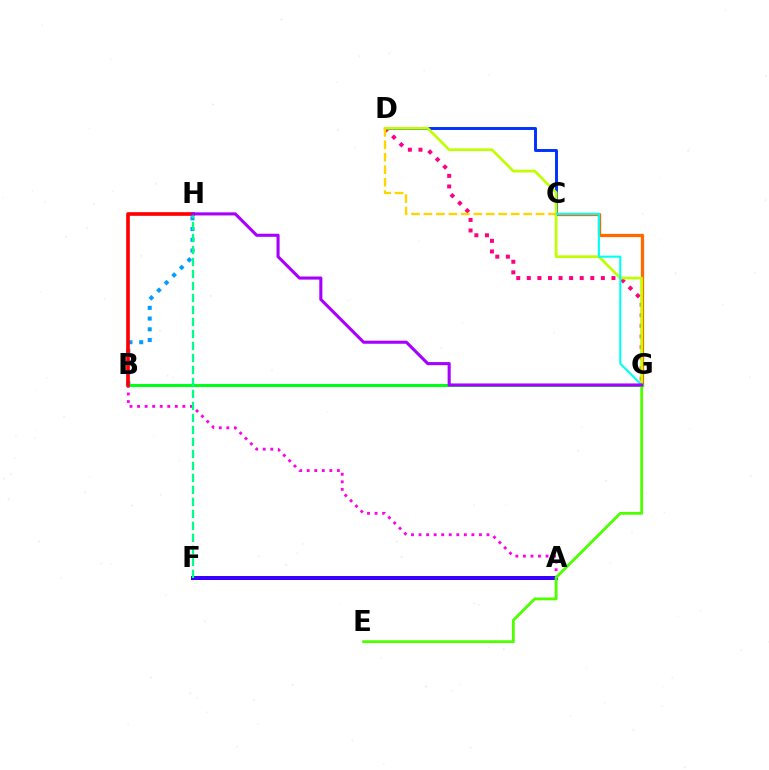{('A', 'B'): [{'color': '#ff00ed', 'line_style': 'dotted', 'thickness': 2.05}], ('D', 'G'): [{'color': '#ff0082', 'line_style': 'dotted', 'thickness': 2.87}, {'color': '#bfff00', 'line_style': 'solid', 'thickness': 1.95}], ('B', 'H'): [{'color': '#009eff', 'line_style': 'dotted', 'thickness': 2.91}, {'color': '#ff0000', 'line_style': 'solid', 'thickness': 2.64}], ('A', 'F'): [{'color': '#3700ff', 'line_style': 'solid', 'thickness': 2.87}], ('C', 'G'): [{'color': '#ff6a00', 'line_style': 'solid', 'thickness': 2.36}, {'color': '#00fff6', 'line_style': 'solid', 'thickness': 1.52}], ('C', 'D'): [{'color': '#0033ff', 'line_style': 'solid', 'thickness': 2.12}, {'color': '#ffd500', 'line_style': 'dashed', 'thickness': 1.69}], ('B', 'G'): [{'color': '#00ff1b', 'line_style': 'solid', 'thickness': 2.2}], ('F', 'H'): [{'color': '#00ff86', 'line_style': 'dashed', 'thickness': 1.63}], ('E', 'G'): [{'color': '#4fff00', 'line_style': 'solid', 'thickness': 2.04}], ('G', 'H'): [{'color': '#a700ff', 'line_style': 'solid', 'thickness': 2.22}]}